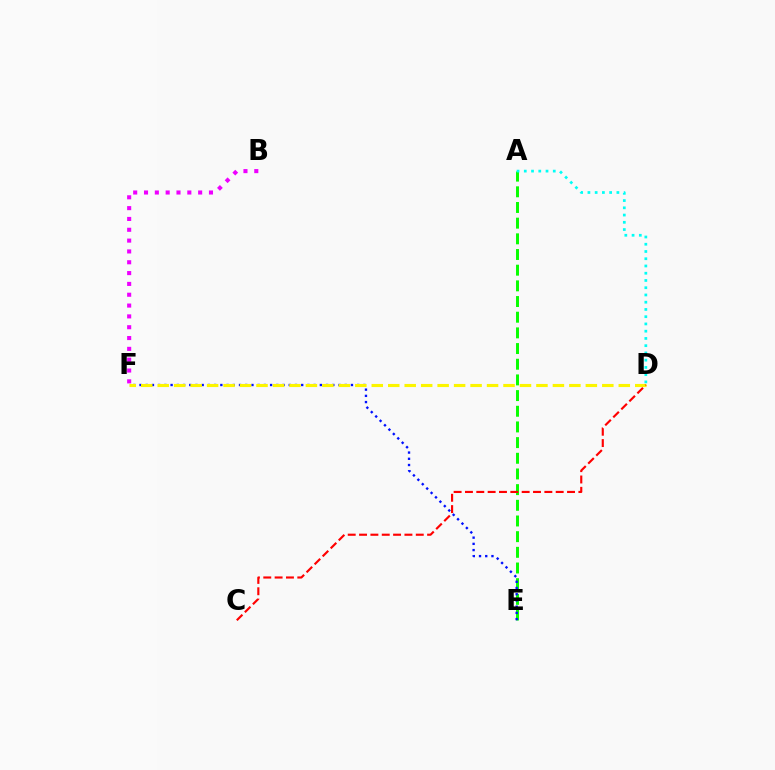{('A', 'E'): [{'color': '#08ff00', 'line_style': 'dashed', 'thickness': 2.13}], ('A', 'D'): [{'color': '#00fff6', 'line_style': 'dotted', 'thickness': 1.97}], ('E', 'F'): [{'color': '#0010ff', 'line_style': 'dotted', 'thickness': 1.69}], ('D', 'F'): [{'color': '#fcf500', 'line_style': 'dashed', 'thickness': 2.24}], ('B', 'F'): [{'color': '#ee00ff', 'line_style': 'dotted', 'thickness': 2.94}], ('C', 'D'): [{'color': '#ff0000', 'line_style': 'dashed', 'thickness': 1.54}]}